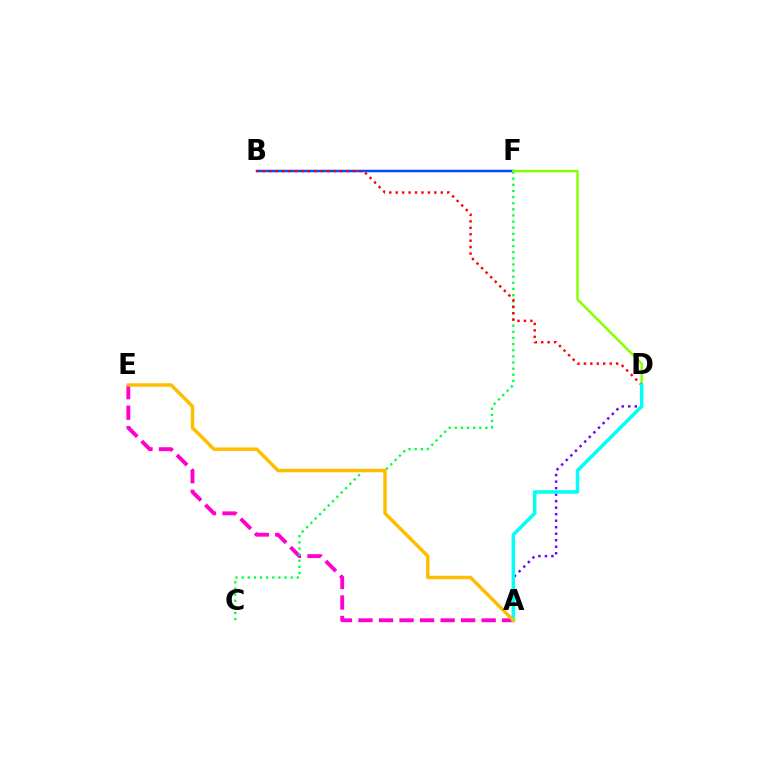{('A', 'D'): [{'color': '#7200ff', 'line_style': 'dotted', 'thickness': 1.77}, {'color': '#00fff6', 'line_style': 'solid', 'thickness': 2.5}], ('A', 'E'): [{'color': '#ff00cf', 'line_style': 'dashed', 'thickness': 2.79}, {'color': '#ffbd00', 'line_style': 'solid', 'thickness': 2.5}], ('B', 'F'): [{'color': '#004bff', 'line_style': 'solid', 'thickness': 1.78}], ('C', 'F'): [{'color': '#00ff39', 'line_style': 'dotted', 'thickness': 1.66}], ('D', 'F'): [{'color': '#84ff00', 'line_style': 'solid', 'thickness': 1.73}], ('B', 'D'): [{'color': '#ff0000', 'line_style': 'dotted', 'thickness': 1.75}]}